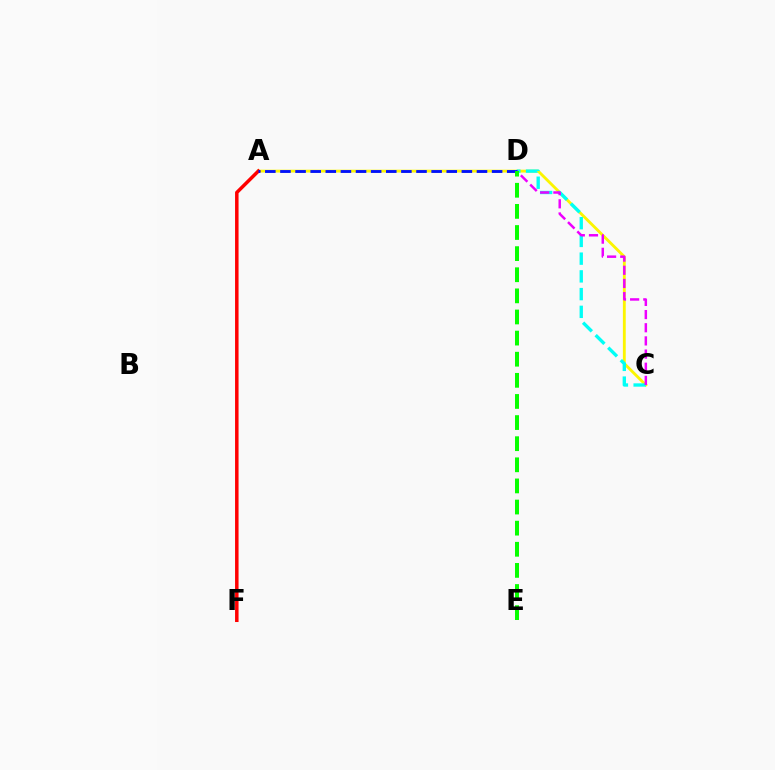{('A', 'C'): [{'color': '#fcf500', 'line_style': 'solid', 'thickness': 2.05}], ('C', 'D'): [{'color': '#00fff6', 'line_style': 'dashed', 'thickness': 2.41}, {'color': '#ee00ff', 'line_style': 'dashed', 'thickness': 1.79}], ('A', 'F'): [{'color': '#ff0000', 'line_style': 'solid', 'thickness': 2.51}], ('A', 'D'): [{'color': '#0010ff', 'line_style': 'dashed', 'thickness': 2.05}], ('D', 'E'): [{'color': '#08ff00', 'line_style': 'dashed', 'thickness': 2.87}]}